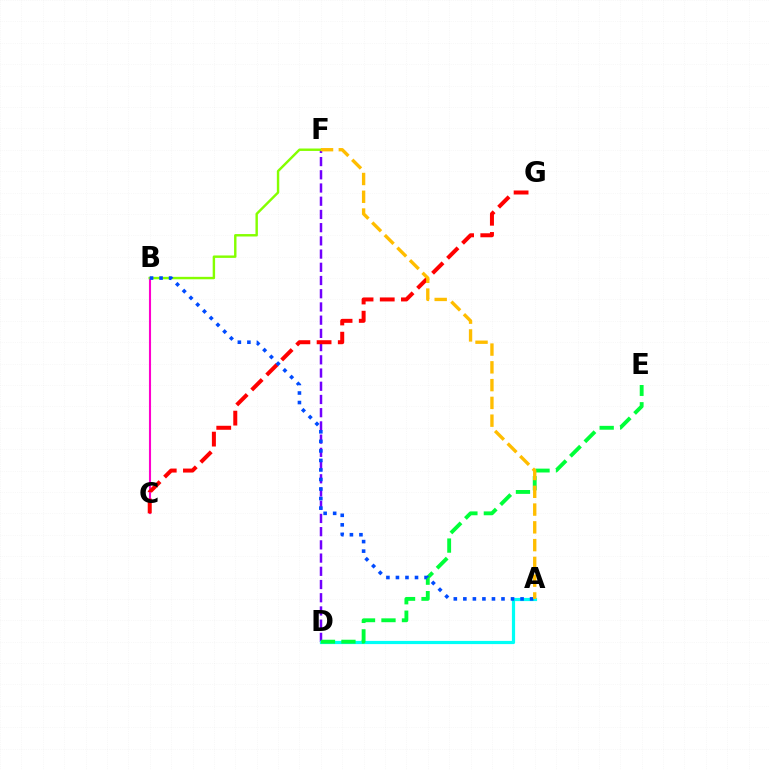{('B', 'C'): [{'color': '#ff00cf', 'line_style': 'solid', 'thickness': 1.51}], ('D', 'F'): [{'color': '#7200ff', 'line_style': 'dashed', 'thickness': 1.8}], ('A', 'D'): [{'color': '#00fff6', 'line_style': 'solid', 'thickness': 2.3}], ('C', 'G'): [{'color': '#ff0000', 'line_style': 'dashed', 'thickness': 2.88}], ('B', 'F'): [{'color': '#84ff00', 'line_style': 'solid', 'thickness': 1.74}], ('D', 'E'): [{'color': '#00ff39', 'line_style': 'dashed', 'thickness': 2.78}], ('A', 'B'): [{'color': '#004bff', 'line_style': 'dotted', 'thickness': 2.59}], ('A', 'F'): [{'color': '#ffbd00', 'line_style': 'dashed', 'thickness': 2.41}]}